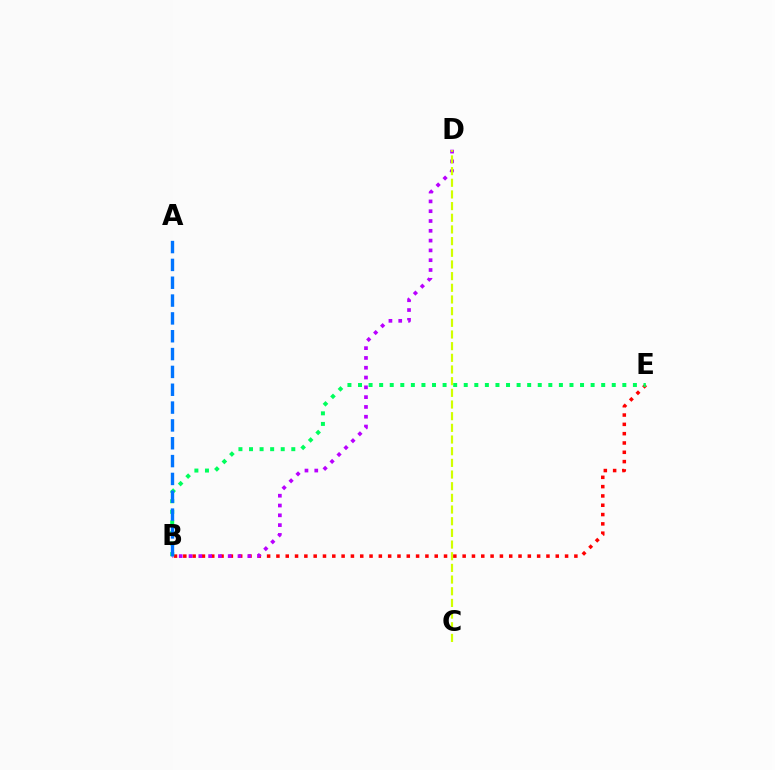{('B', 'E'): [{'color': '#ff0000', 'line_style': 'dotted', 'thickness': 2.53}, {'color': '#00ff5c', 'line_style': 'dotted', 'thickness': 2.87}], ('B', 'D'): [{'color': '#b900ff', 'line_style': 'dotted', 'thickness': 2.66}], ('A', 'B'): [{'color': '#0074ff', 'line_style': 'dashed', 'thickness': 2.42}], ('C', 'D'): [{'color': '#d1ff00', 'line_style': 'dashed', 'thickness': 1.59}]}